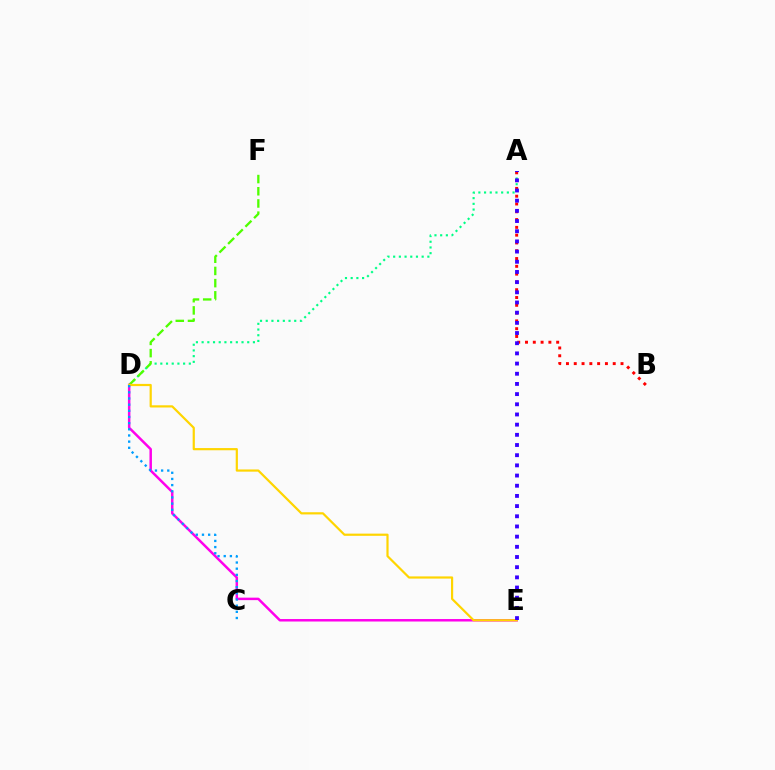{('A', 'D'): [{'color': '#00ff86', 'line_style': 'dotted', 'thickness': 1.55}], ('D', 'F'): [{'color': '#4fff00', 'line_style': 'dashed', 'thickness': 1.66}], ('D', 'E'): [{'color': '#ff00ed', 'line_style': 'solid', 'thickness': 1.79}, {'color': '#ffd500', 'line_style': 'solid', 'thickness': 1.58}], ('A', 'B'): [{'color': '#ff0000', 'line_style': 'dotted', 'thickness': 2.12}], ('A', 'E'): [{'color': '#3700ff', 'line_style': 'dotted', 'thickness': 2.77}], ('C', 'D'): [{'color': '#009eff', 'line_style': 'dotted', 'thickness': 1.67}]}